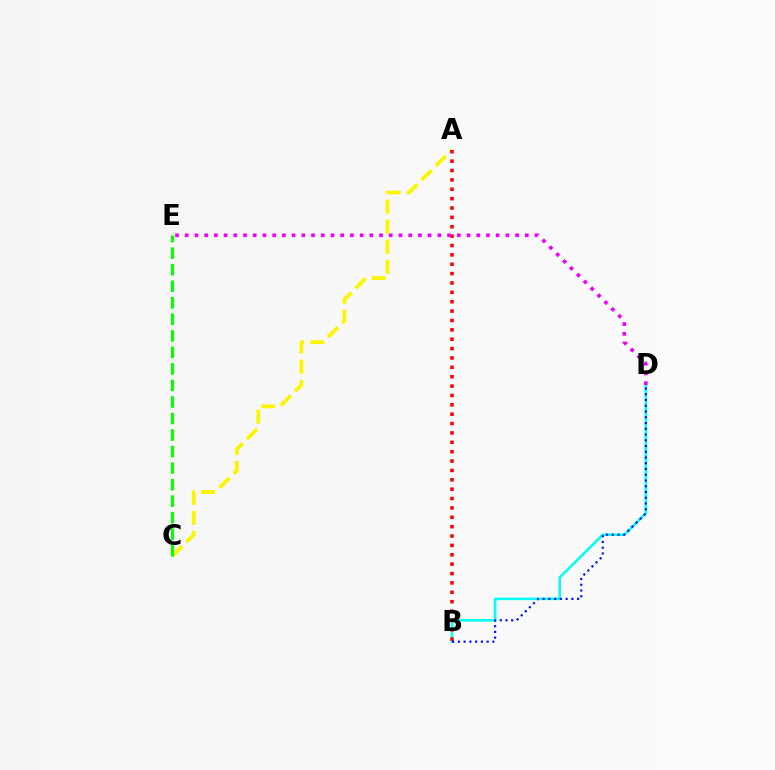{('A', 'C'): [{'color': '#fcf500', 'line_style': 'dashed', 'thickness': 2.73}], ('B', 'D'): [{'color': '#00fff6', 'line_style': 'solid', 'thickness': 1.84}, {'color': '#0010ff', 'line_style': 'dotted', 'thickness': 1.56}], ('A', 'B'): [{'color': '#ff0000', 'line_style': 'dotted', 'thickness': 2.55}], ('D', 'E'): [{'color': '#ee00ff', 'line_style': 'dotted', 'thickness': 2.64}], ('C', 'E'): [{'color': '#08ff00', 'line_style': 'dashed', 'thickness': 2.25}]}